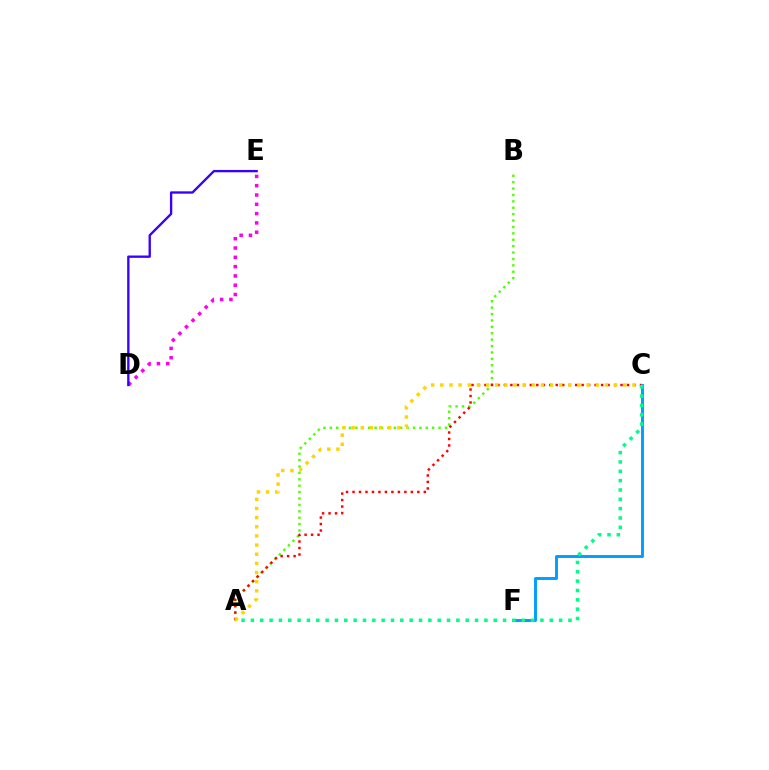{('A', 'B'): [{'color': '#4fff00', 'line_style': 'dotted', 'thickness': 1.74}], ('C', 'F'): [{'color': '#009eff', 'line_style': 'solid', 'thickness': 2.11}], ('D', 'E'): [{'color': '#ff00ed', 'line_style': 'dotted', 'thickness': 2.53}, {'color': '#3700ff', 'line_style': 'solid', 'thickness': 1.68}], ('A', 'C'): [{'color': '#ff0000', 'line_style': 'dotted', 'thickness': 1.76}, {'color': '#ffd500', 'line_style': 'dotted', 'thickness': 2.49}, {'color': '#00ff86', 'line_style': 'dotted', 'thickness': 2.54}]}